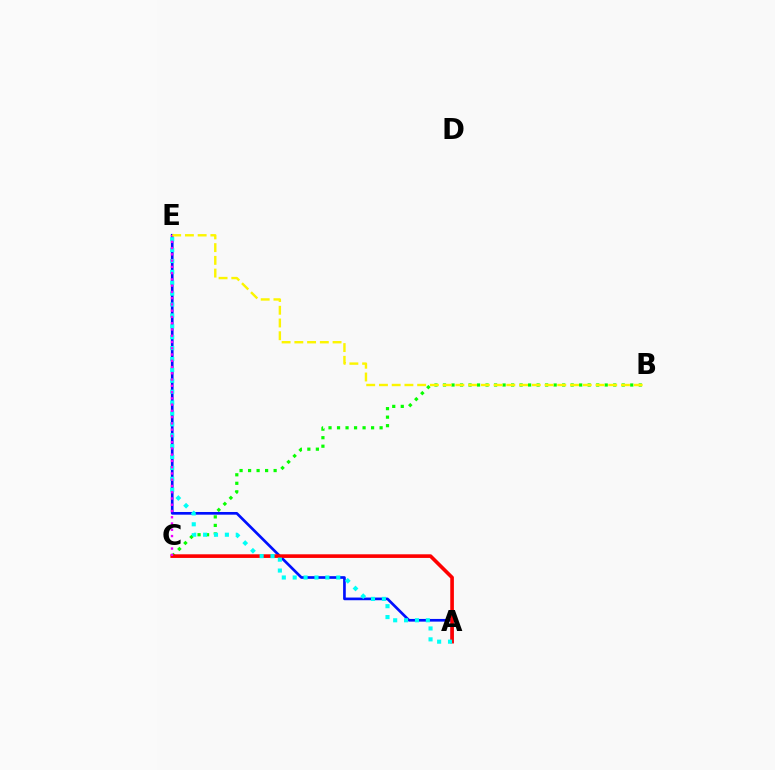{('B', 'C'): [{'color': '#08ff00', 'line_style': 'dotted', 'thickness': 2.31}], ('A', 'E'): [{'color': '#0010ff', 'line_style': 'solid', 'thickness': 1.93}, {'color': '#00fff6', 'line_style': 'dotted', 'thickness': 2.96}], ('A', 'C'): [{'color': '#ff0000', 'line_style': 'solid', 'thickness': 2.62}], ('C', 'E'): [{'color': '#ee00ff', 'line_style': 'dotted', 'thickness': 1.7}], ('B', 'E'): [{'color': '#fcf500', 'line_style': 'dashed', 'thickness': 1.73}]}